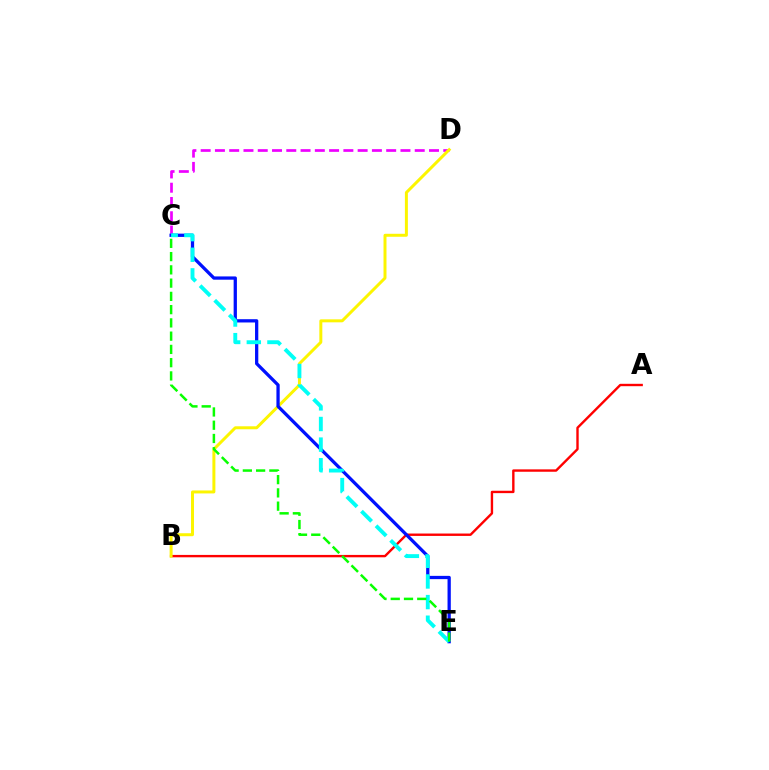{('A', 'B'): [{'color': '#ff0000', 'line_style': 'solid', 'thickness': 1.72}], ('C', 'D'): [{'color': '#ee00ff', 'line_style': 'dashed', 'thickness': 1.94}], ('B', 'D'): [{'color': '#fcf500', 'line_style': 'solid', 'thickness': 2.14}], ('C', 'E'): [{'color': '#0010ff', 'line_style': 'solid', 'thickness': 2.36}, {'color': '#00fff6', 'line_style': 'dashed', 'thickness': 2.8}, {'color': '#08ff00', 'line_style': 'dashed', 'thickness': 1.8}]}